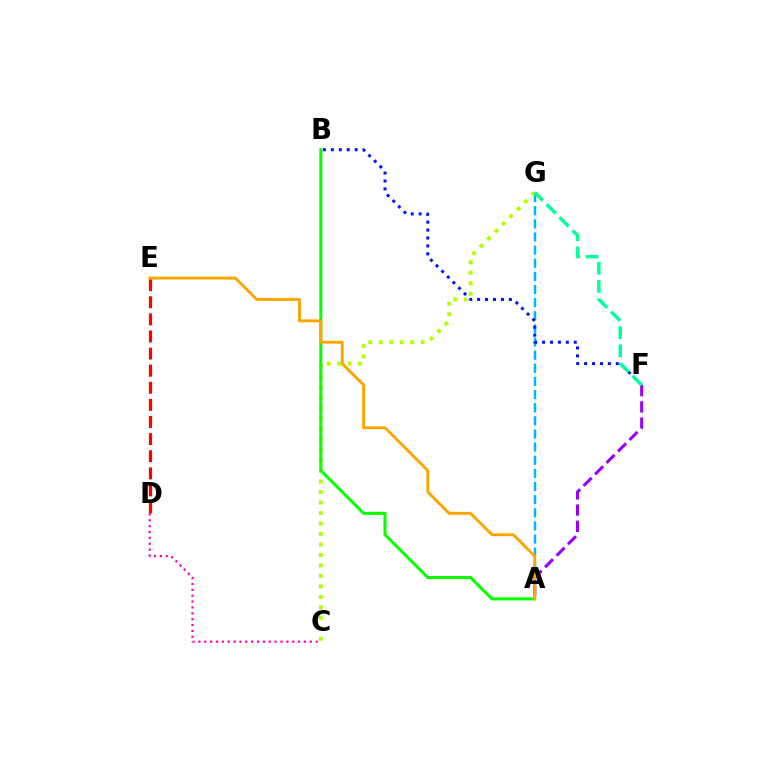{('C', 'D'): [{'color': '#ff00bd', 'line_style': 'dotted', 'thickness': 1.59}], ('A', 'G'): [{'color': '#00b5ff', 'line_style': 'dashed', 'thickness': 1.78}], ('D', 'E'): [{'color': '#ff0000', 'line_style': 'dashed', 'thickness': 2.32}], ('C', 'G'): [{'color': '#b3ff00', 'line_style': 'dotted', 'thickness': 2.85}], ('A', 'B'): [{'color': '#08ff00', 'line_style': 'solid', 'thickness': 2.19}], ('B', 'F'): [{'color': '#0010ff', 'line_style': 'dotted', 'thickness': 2.15}], ('A', 'F'): [{'color': '#9b00ff', 'line_style': 'dashed', 'thickness': 2.2}], ('A', 'E'): [{'color': '#ffa500', 'line_style': 'solid', 'thickness': 2.1}], ('F', 'G'): [{'color': '#00ff9d', 'line_style': 'dashed', 'thickness': 2.49}]}